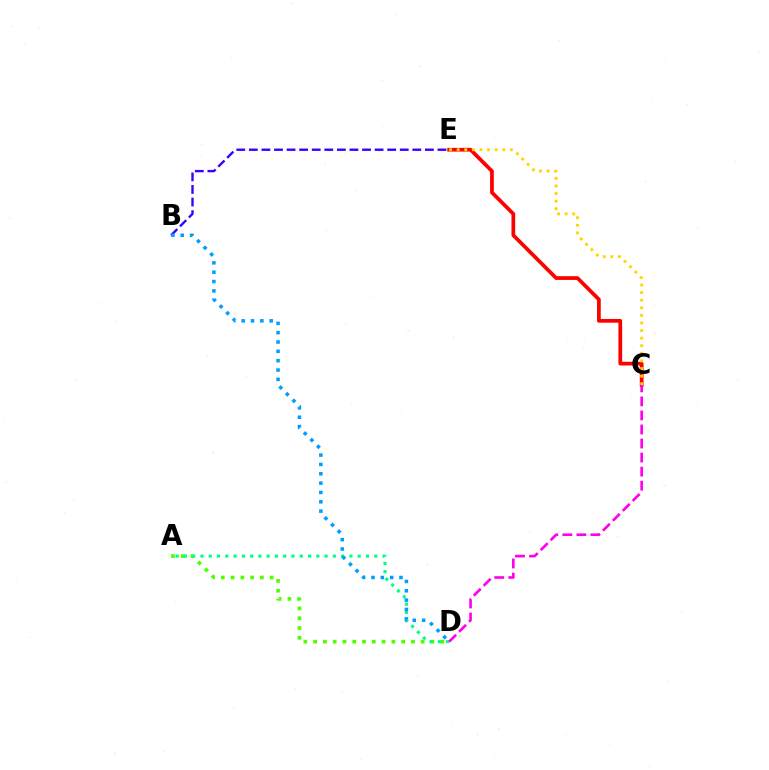{('A', 'D'): [{'color': '#4fff00', 'line_style': 'dotted', 'thickness': 2.66}, {'color': '#00ff86', 'line_style': 'dotted', 'thickness': 2.25}], ('B', 'E'): [{'color': '#3700ff', 'line_style': 'dashed', 'thickness': 1.71}], ('C', 'E'): [{'color': '#ff0000', 'line_style': 'solid', 'thickness': 2.69}, {'color': '#ffd500', 'line_style': 'dotted', 'thickness': 2.06}], ('B', 'D'): [{'color': '#009eff', 'line_style': 'dotted', 'thickness': 2.54}], ('C', 'D'): [{'color': '#ff00ed', 'line_style': 'dashed', 'thickness': 1.91}]}